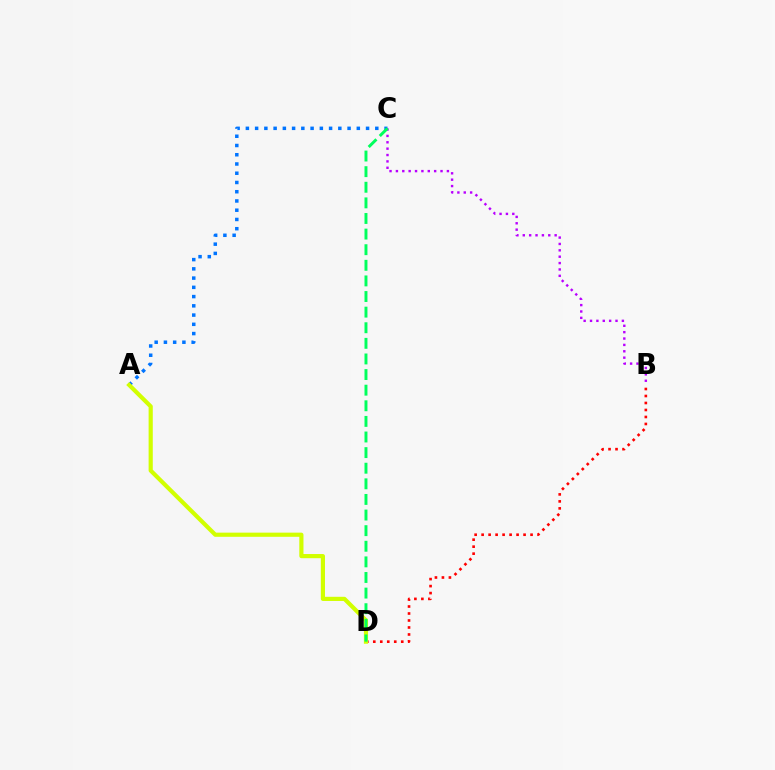{('B', 'D'): [{'color': '#ff0000', 'line_style': 'dotted', 'thickness': 1.9}], ('A', 'C'): [{'color': '#0074ff', 'line_style': 'dotted', 'thickness': 2.51}], ('A', 'D'): [{'color': '#d1ff00', 'line_style': 'solid', 'thickness': 3.0}], ('B', 'C'): [{'color': '#b900ff', 'line_style': 'dotted', 'thickness': 1.73}], ('C', 'D'): [{'color': '#00ff5c', 'line_style': 'dashed', 'thickness': 2.12}]}